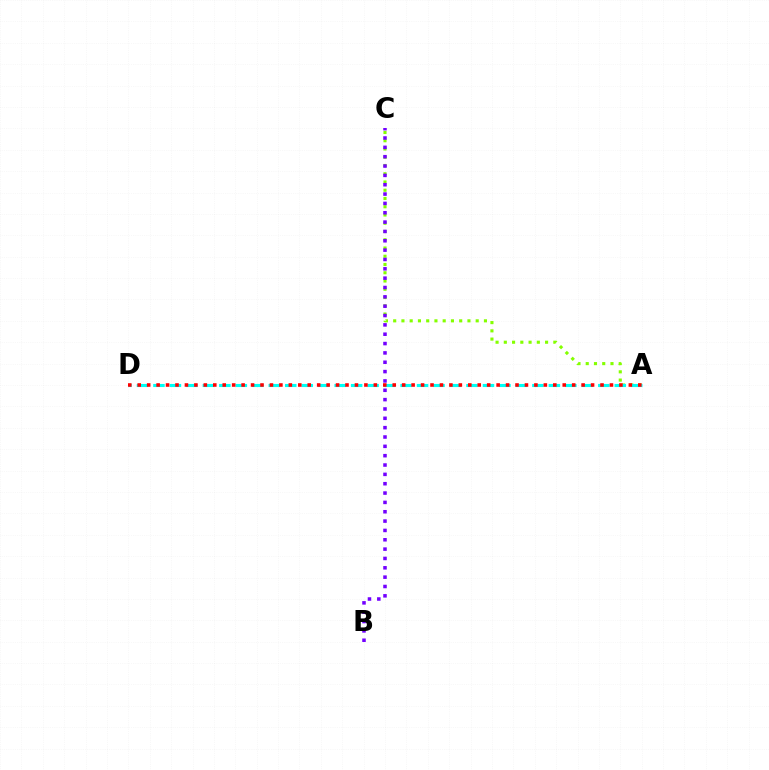{('A', 'C'): [{'color': '#84ff00', 'line_style': 'dotted', 'thickness': 2.24}], ('A', 'D'): [{'color': '#00fff6', 'line_style': 'dashed', 'thickness': 2.24}, {'color': '#ff0000', 'line_style': 'dotted', 'thickness': 2.57}], ('B', 'C'): [{'color': '#7200ff', 'line_style': 'dotted', 'thickness': 2.54}]}